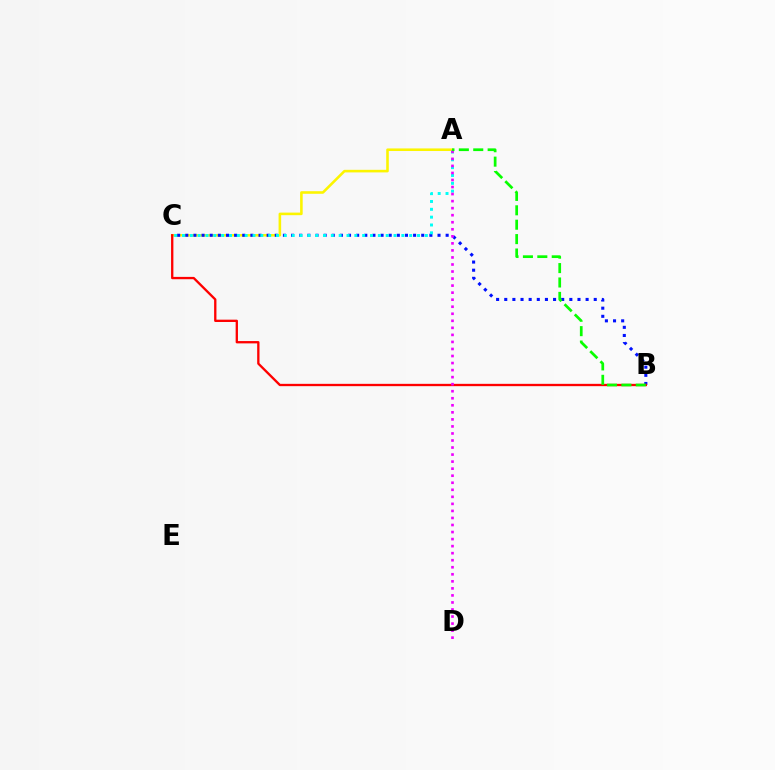{('A', 'C'): [{'color': '#fcf500', 'line_style': 'solid', 'thickness': 1.86}, {'color': '#00fff6', 'line_style': 'dotted', 'thickness': 2.13}], ('B', 'C'): [{'color': '#0010ff', 'line_style': 'dotted', 'thickness': 2.21}, {'color': '#ff0000', 'line_style': 'solid', 'thickness': 1.67}], ('A', 'D'): [{'color': '#ee00ff', 'line_style': 'dotted', 'thickness': 1.91}], ('A', 'B'): [{'color': '#08ff00', 'line_style': 'dashed', 'thickness': 1.96}]}